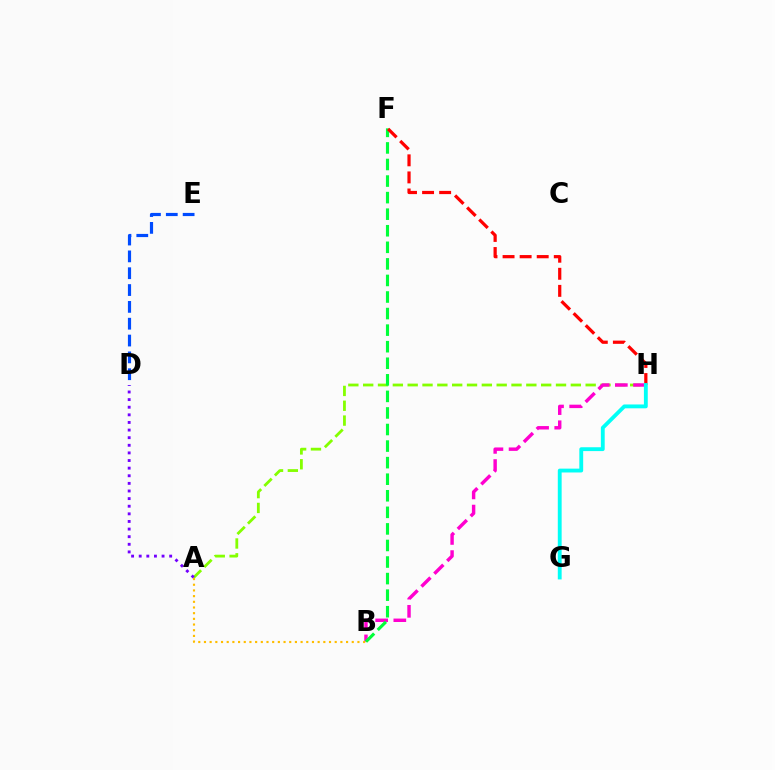{('A', 'H'): [{'color': '#84ff00', 'line_style': 'dashed', 'thickness': 2.01}], ('D', 'E'): [{'color': '#004bff', 'line_style': 'dashed', 'thickness': 2.29}], ('B', 'H'): [{'color': '#ff00cf', 'line_style': 'dashed', 'thickness': 2.47}], ('B', 'F'): [{'color': '#00ff39', 'line_style': 'dashed', 'thickness': 2.25}], ('A', 'D'): [{'color': '#7200ff', 'line_style': 'dotted', 'thickness': 2.07}], ('F', 'H'): [{'color': '#ff0000', 'line_style': 'dashed', 'thickness': 2.32}], ('A', 'B'): [{'color': '#ffbd00', 'line_style': 'dotted', 'thickness': 1.54}], ('G', 'H'): [{'color': '#00fff6', 'line_style': 'solid', 'thickness': 2.77}]}